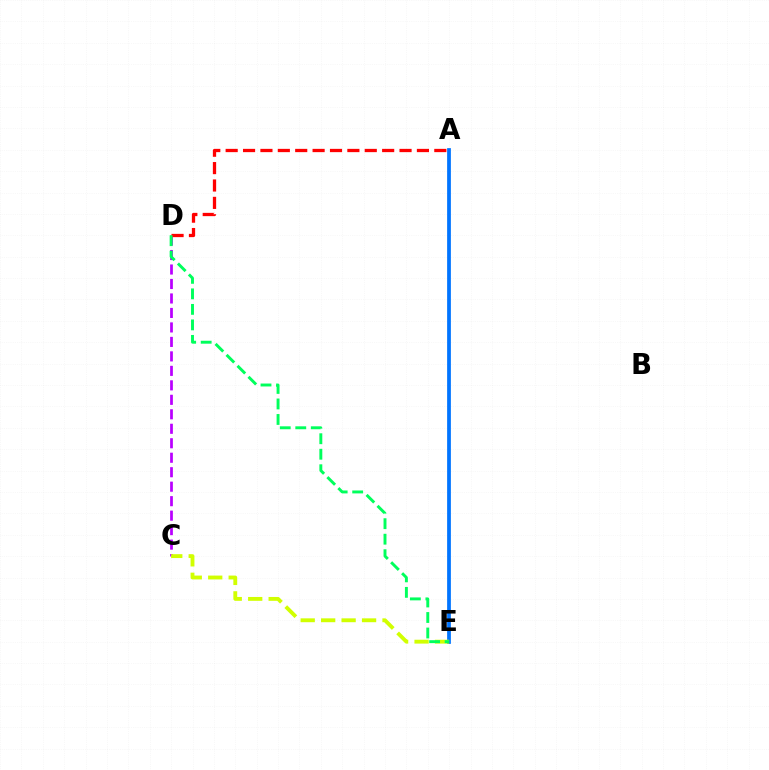{('C', 'D'): [{'color': '#b900ff', 'line_style': 'dashed', 'thickness': 1.97}], ('A', 'E'): [{'color': '#0074ff', 'line_style': 'solid', 'thickness': 2.7}], ('C', 'E'): [{'color': '#d1ff00', 'line_style': 'dashed', 'thickness': 2.78}], ('A', 'D'): [{'color': '#ff0000', 'line_style': 'dashed', 'thickness': 2.36}], ('D', 'E'): [{'color': '#00ff5c', 'line_style': 'dashed', 'thickness': 2.11}]}